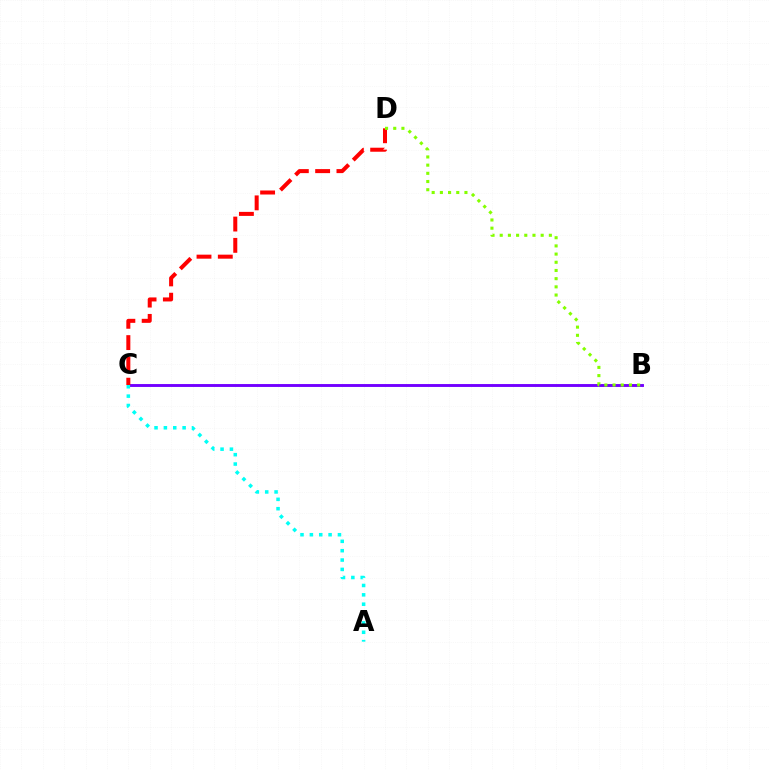{('B', 'C'): [{'color': '#7200ff', 'line_style': 'solid', 'thickness': 2.09}], ('C', 'D'): [{'color': '#ff0000', 'line_style': 'dashed', 'thickness': 2.89}], ('B', 'D'): [{'color': '#84ff00', 'line_style': 'dotted', 'thickness': 2.23}], ('A', 'C'): [{'color': '#00fff6', 'line_style': 'dotted', 'thickness': 2.54}]}